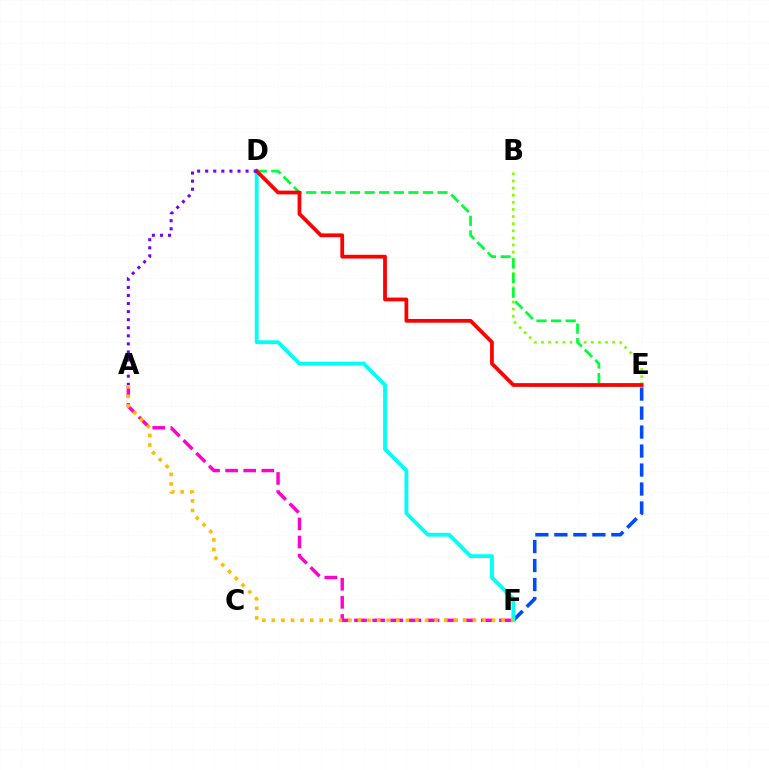{('B', 'E'): [{'color': '#84ff00', 'line_style': 'dotted', 'thickness': 1.93}], ('D', 'E'): [{'color': '#00ff39', 'line_style': 'dashed', 'thickness': 1.98}, {'color': '#ff0000', 'line_style': 'solid', 'thickness': 2.71}], ('A', 'F'): [{'color': '#ff00cf', 'line_style': 'dashed', 'thickness': 2.46}, {'color': '#ffbd00', 'line_style': 'dotted', 'thickness': 2.6}], ('E', 'F'): [{'color': '#004bff', 'line_style': 'dashed', 'thickness': 2.58}], ('D', 'F'): [{'color': '#00fff6', 'line_style': 'solid', 'thickness': 2.75}], ('A', 'D'): [{'color': '#7200ff', 'line_style': 'dotted', 'thickness': 2.19}]}